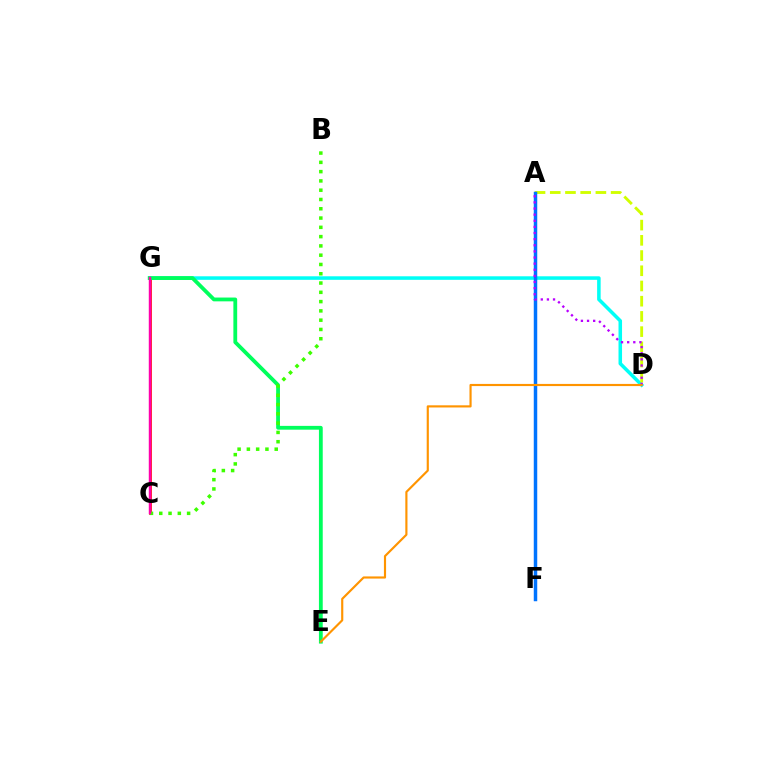{('D', 'G'): [{'color': '#00fff6', 'line_style': 'solid', 'thickness': 2.54}], ('C', 'G'): [{'color': '#ff0000', 'line_style': 'solid', 'thickness': 1.9}, {'color': '#ff00ac', 'line_style': 'solid', 'thickness': 1.77}], ('A', 'D'): [{'color': '#d1ff00', 'line_style': 'dashed', 'thickness': 2.07}, {'color': '#b900ff', 'line_style': 'dotted', 'thickness': 1.66}], ('E', 'G'): [{'color': '#00ff5c', 'line_style': 'solid', 'thickness': 2.74}], ('B', 'C'): [{'color': '#3dff00', 'line_style': 'dotted', 'thickness': 2.52}], ('A', 'F'): [{'color': '#2500ff', 'line_style': 'solid', 'thickness': 2.2}, {'color': '#0074ff', 'line_style': 'solid', 'thickness': 2.47}], ('D', 'E'): [{'color': '#ff9400', 'line_style': 'solid', 'thickness': 1.55}]}